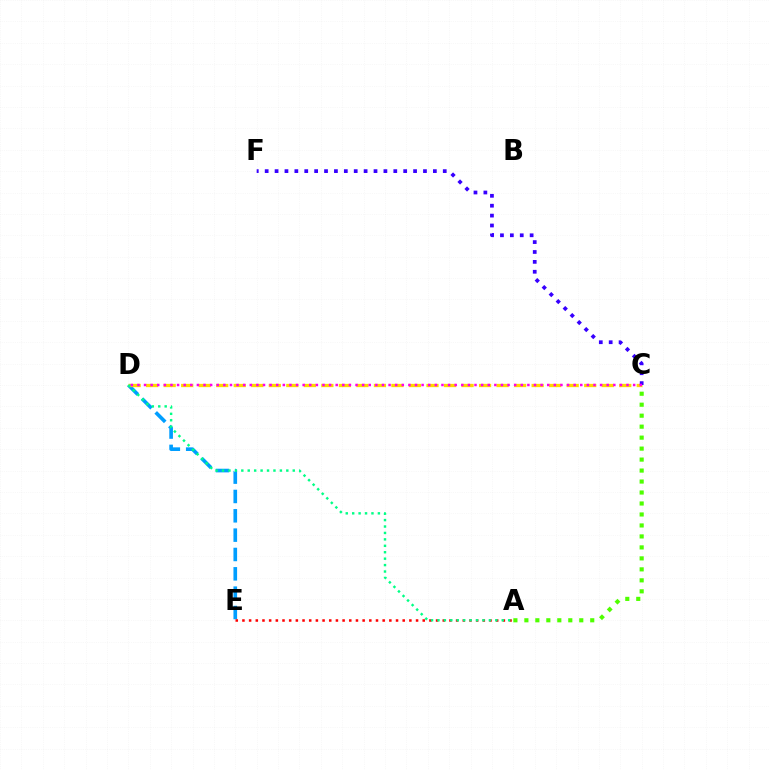{('D', 'E'): [{'color': '#009eff', 'line_style': 'dashed', 'thickness': 2.63}], ('A', 'E'): [{'color': '#ff0000', 'line_style': 'dotted', 'thickness': 1.81}], ('C', 'D'): [{'color': '#ffd500', 'line_style': 'dashed', 'thickness': 2.38}, {'color': '#ff00ed', 'line_style': 'dotted', 'thickness': 1.8}], ('C', 'F'): [{'color': '#3700ff', 'line_style': 'dotted', 'thickness': 2.69}], ('A', 'D'): [{'color': '#00ff86', 'line_style': 'dotted', 'thickness': 1.75}], ('A', 'C'): [{'color': '#4fff00', 'line_style': 'dotted', 'thickness': 2.98}]}